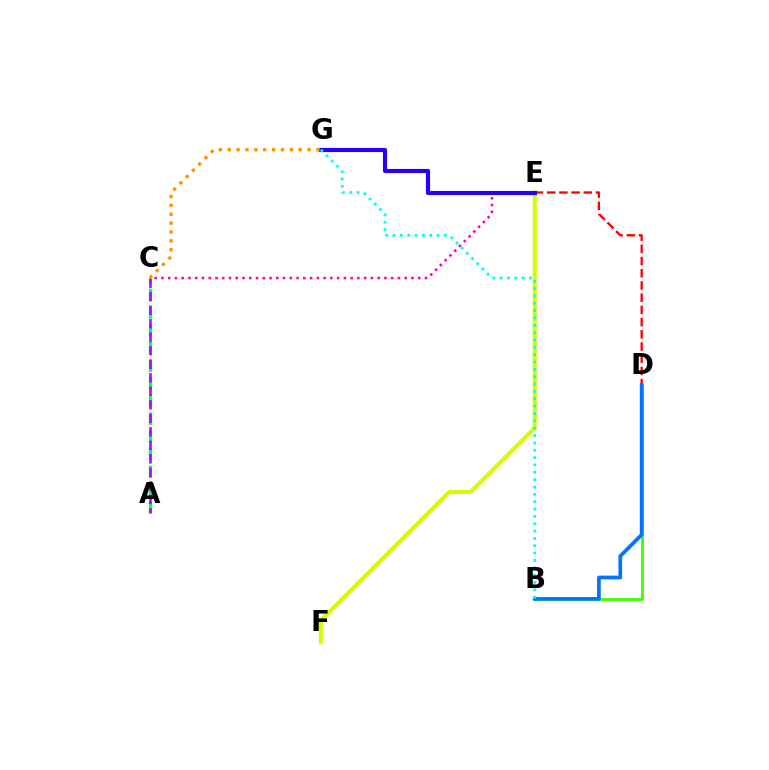{('E', 'F'): [{'color': '#d1ff00', 'line_style': 'solid', 'thickness': 2.87}], ('B', 'D'): [{'color': '#3dff00', 'line_style': 'solid', 'thickness': 2.03}, {'color': '#0074ff', 'line_style': 'solid', 'thickness': 2.66}], ('D', 'E'): [{'color': '#ff0000', 'line_style': 'dashed', 'thickness': 1.66}], ('C', 'E'): [{'color': '#ff00ac', 'line_style': 'dotted', 'thickness': 1.84}], ('E', 'G'): [{'color': '#2500ff', 'line_style': 'solid', 'thickness': 2.97}], ('A', 'C'): [{'color': '#00ff5c', 'line_style': 'dashed', 'thickness': 2.41}, {'color': '#b900ff', 'line_style': 'dashed', 'thickness': 1.84}], ('B', 'G'): [{'color': '#00fff6', 'line_style': 'dotted', 'thickness': 2.0}], ('C', 'G'): [{'color': '#ff9400', 'line_style': 'dotted', 'thickness': 2.41}]}